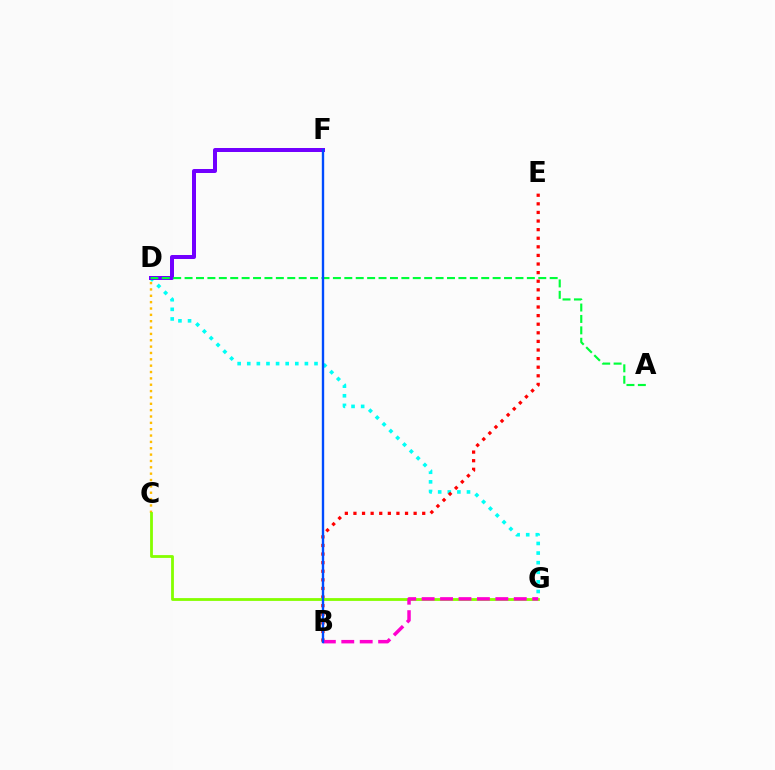{('D', 'G'): [{'color': '#00fff6', 'line_style': 'dotted', 'thickness': 2.61}], ('D', 'F'): [{'color': '#7200ff', 'line_style': 'solid', 'thickness': 2.87}], ('B', 'E'): [{'color': '#ff0000', 'line_style': 'dotted', 'thickness': 2.34}], ('A', 'D'): [{'color': '#00ff39', 'line_style': 'dashed', 'thickness': 1.55}], ('C', 'D'): [{'color': '#ffbd00', 'line_style': 'dotted', 'thickness': 1.73}], ('C', 'G'): [{'color': '#84ff00', 'line_style': 'solid', 'thickness': 2.02}], ('B', 'G'): [{'color': '#ff00cf', 'line_style': 'dashed', 'thickness': 2.5}], ('B', 'F'): [{'color': '#004bff', 'line_style': 'solid', 'thickness': 1.71}]}